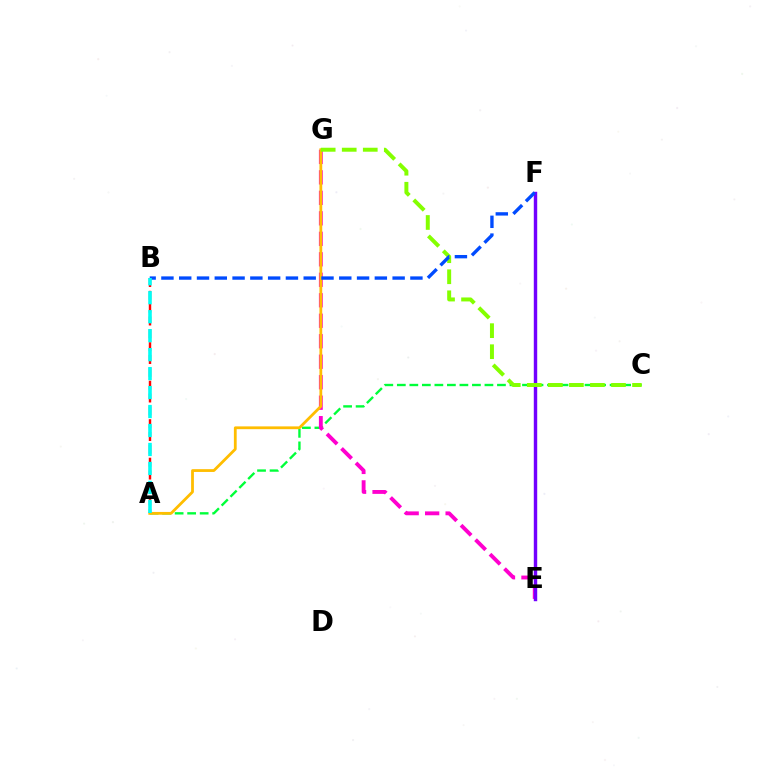{('A', 'C'): [{'color': '#00ff39', 'line_style': 'dashed', 'thickness': 1.7}], ('E', 'G'): [{'color': '#ff00cf', 'line_style': 'dashed', 'thickness': 2.78}], ('E', 'F'): [{'color': '#7200ff', 'line_style': 'solid', 'thickness': 2.46}], ('A', 'G'): [{'color': '#ffbd00', 'line_style': 'solid', 'thickness': 2.01}], ('C', 'G'): [{'color': '#84ff00', 'line_style': 'dashed', 'thickness': 2.86}], ('A', 'B'): [{'color': '#ff0000', 'line_style': 'dashed', 'thickness': 1.74}, {'color': '#00fff6', 'line_style': 'dashed', 'thickness': 2.58}], ('B', 'F'): [{'color': '#004bff', 'line_style': 'dashed', 'thickness': 2.42}]}